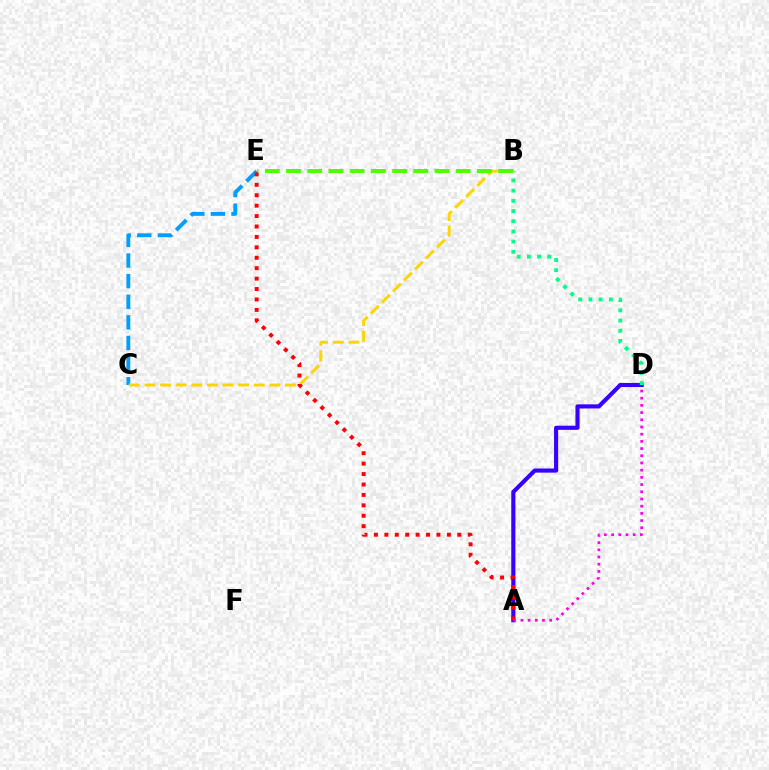{('C', 'E'): [{'color': '#009eff', 'line_style': 'dashed', 'thickness': 2.8}], ('A', 'D'): [{'color': '#3700ff', 'line_style': 'solid', 'thickness': 2.97}, {'color': '#ff00ed', 'line_style': 'dotted', 'thickness': 1.96}], ('B', 'D'): [{'color': '#00ff86', 'line_style': 'dotted', 'thickness': 2.77}], ('B', 'C'): [{'color': '#ffd500', 'line_style': 'dashed', 'thickness': 2.12}], ('B', 'E'): [{'color': '#4fff00', 'line_style': 'dashed', 'thickness': 2.88}], ('A', 'E'): [{'color': '#ff0000', 'line_style': 'dotted', 'thickness': 2.83}]}